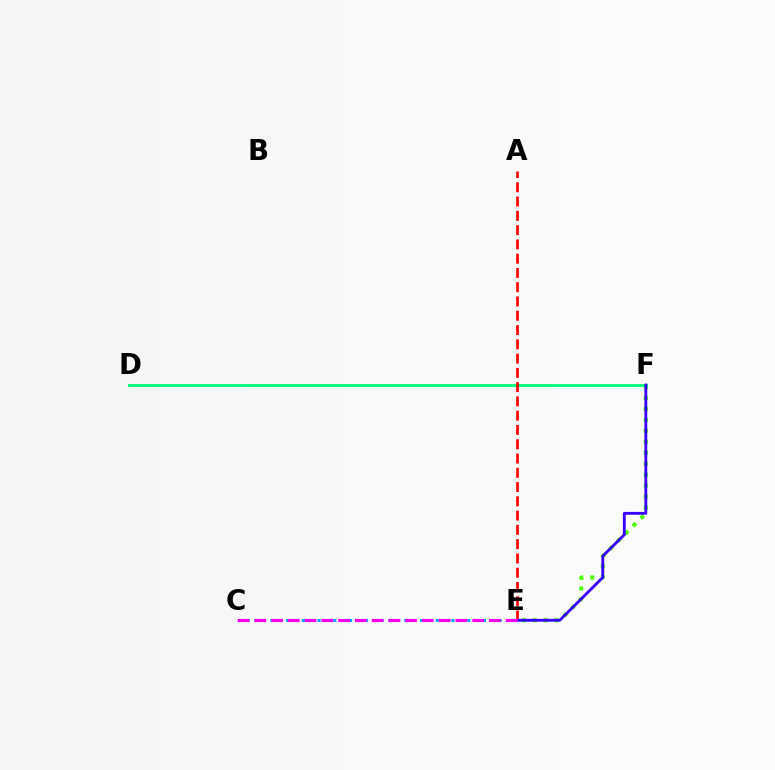{('E', 'F'): [{'color': '#4fff00', 'line_style': 'dotted', 'thickness': 2.97}, {'color': '#3700ff', 'line_style': 'solid', 'thickness': 2.04}], ('D', 'F'): [{'color': '#ffd500', 'line_style': 'solid', 'thickness': 1.87}, {'color': '#00ff86', 'line_style': 'solid', 'thickness': 2.05}], ('C', 'E'): [{'color': '#009eff', 'line_style': 'dotted', 'thickness': 2.14}, {'color': '#ff00ed', 'line_style': 'dashed', 'thickness': 2.28}], ('A', 'E'): [{'color': '#ff0000', 'line_style': 'dashed', 'thickness': 1.94}]}